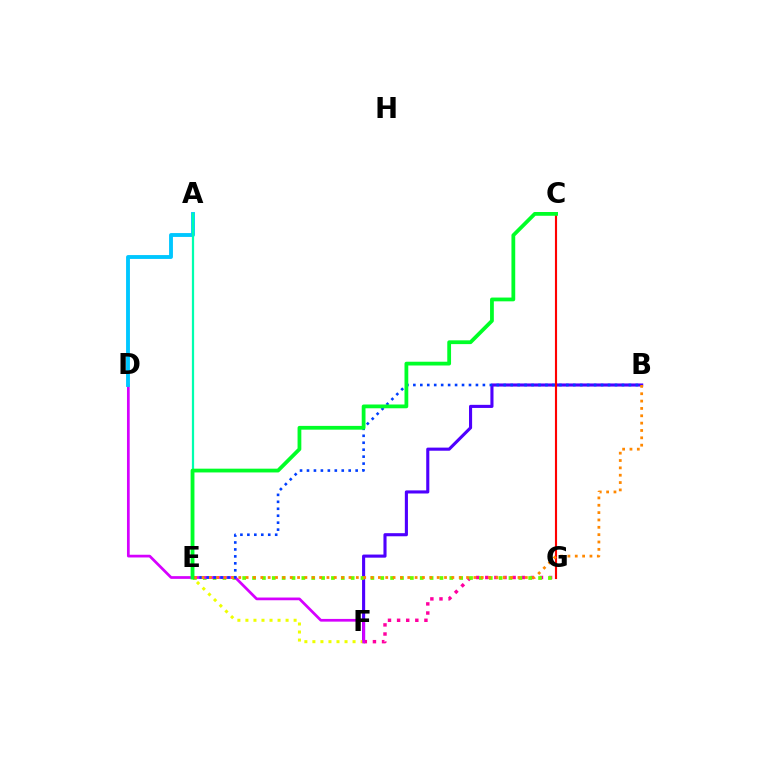{('B', 'F'): [{'color': '#4f00ff', 'line_style': 'solid', 'thickness': 2.23}], ('E', 'F'): [{'color': '#eeff00', 'line_style': 'dotted', 'thickness': 2.18}], ('F', 'G'): [{'color': '#ff00a0', 'line_style': 'dotted', 'thickness': 2.48}], ('E', 'G'): [{'color': '#66ff00', 'line_style': 'dotted', 'thickness': 2.68}], ('D', 'F'): [{'color': '#d600ff', 'line_style': 'solid', 'thickness': 1.96}], ('B', 'E'): [{'color': '#003fff', 'line_style': 'dotted', 'thickness': 1.89}, {'color': '#ff8800', 'line_style': 'dotted', 'thickness': 2.0}], ('A', 'D'): [{'color': '#00c7ff', 'line_style': 'solid', 'thickness': 2.78}], ('C', 'G'): [{'color': '#ff0000', 'line_style': 'solid', 'thickness': 1.54}], ('A', 'E'): [{'color': '#00ffaf', 'line_style': 'solid', 'thickness': 1.61}], ('C', 'E'): [{'color': '#00ff27', 'line_style': 'solid', 'thickness': 2.72}]}